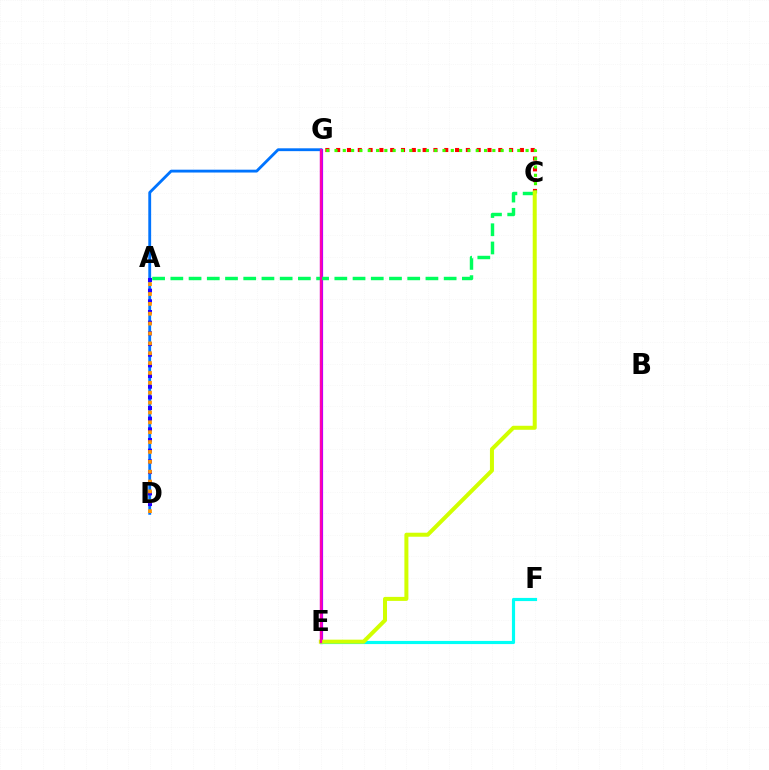{('C', 'G'): [{'color': '#ff0000', 'line_style': 'dotted', 'thickness': 2.94}, {'color': '#3dff00', 'line_style': 'dotted', 'thickness': 2.26}], ('E', 'G'): [{'color': '#b900ff', 'line_style': 'solid', 'thickness': 2.3}, {'color': '#ff00ac', 'line_style': 'solid', 'thickness': 1.64}], ('E', 'F'): [{'color': '#00fff6', 'line_style': 'solid', 'thickness': 2.27}], ('A', 'C'): [{'color': '#00ff5c', 'line_style': 'dashed', 'thickness': 2.48}], ('C', 'E'): [{'color': '#d1ff00', 'line_style': 'solid', 'thickness': 2.89}], ('D', 'G'): [{'color': '#0074ff', 'line_style': 'solid', 'thickness': 2.04}], ('A', 'D'): [{'color': '#2500ff', 'line_style': 'dotted', 'thickness': 2.9}, {'color': '#ff9400', 'line_style': 'dotted', 'thickness': 2.68}]}